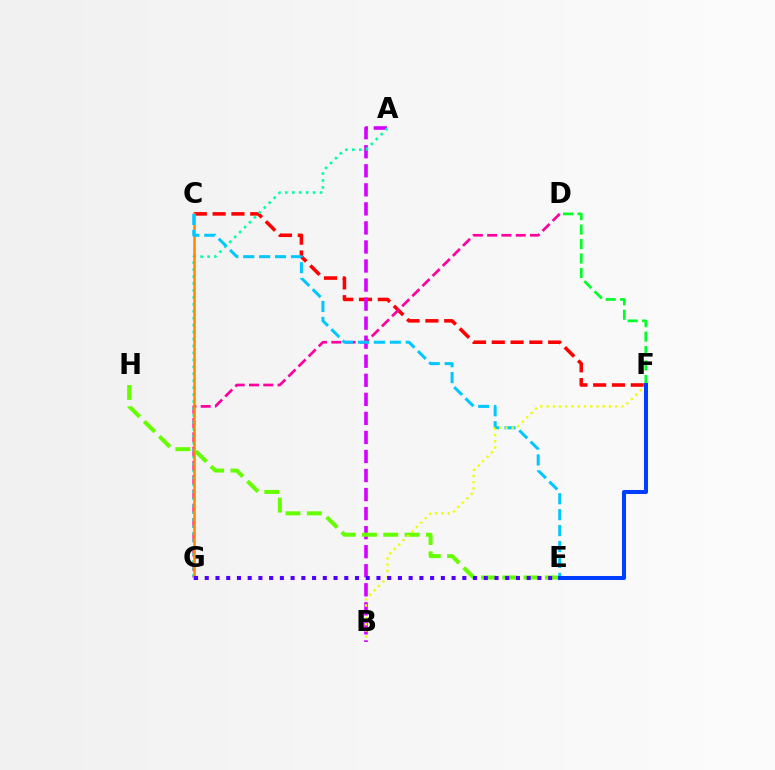{('C', 'F'): [{'color': '#ff0000', 'line_style': 'dashed', 'thickness': 2.55}], ('A', 'B'): [{'color': '#d600ff', 'line_style': 'dashed', 'thickness': 2.59}], ('D', 'G'): [{'color': '#ff00a0', 'line_style': 'dashed', 'thickness': 1.94}], ('E', 'H'): [{'color': '#66ff00', 'line_style': 'dashed', 'thickness': 2.9}], ('A', 'G'): [{'color': '#00ffaf', 'line_style': 'dotted', 'thickness': 1.89}], ('D', 'F'): [{'color': '#00ff27', 'line_style': 'dashed', 'thickness': 1.96}], ('C', 'G'): [{'color': '#ff8800', 'line_style': 'solid', 'thickness': 1.82}], ('C', 'E'): [{'color': '#00c7ff', 'line_style': 'dashed', 'thickness': 2.16}], ('B', 'F'): [{'color': '#eeff00', 'line_style': 'dotted', 'thickness': 1.69}], ('E', 'F'): [{'color': '#003fff', 'line_style': 'solid', 'thickness': 2.9}], ('E', 'G'): [{'color': '#4f00ff', 'line_style': 'dotted', 'thickness': 2.92}]}